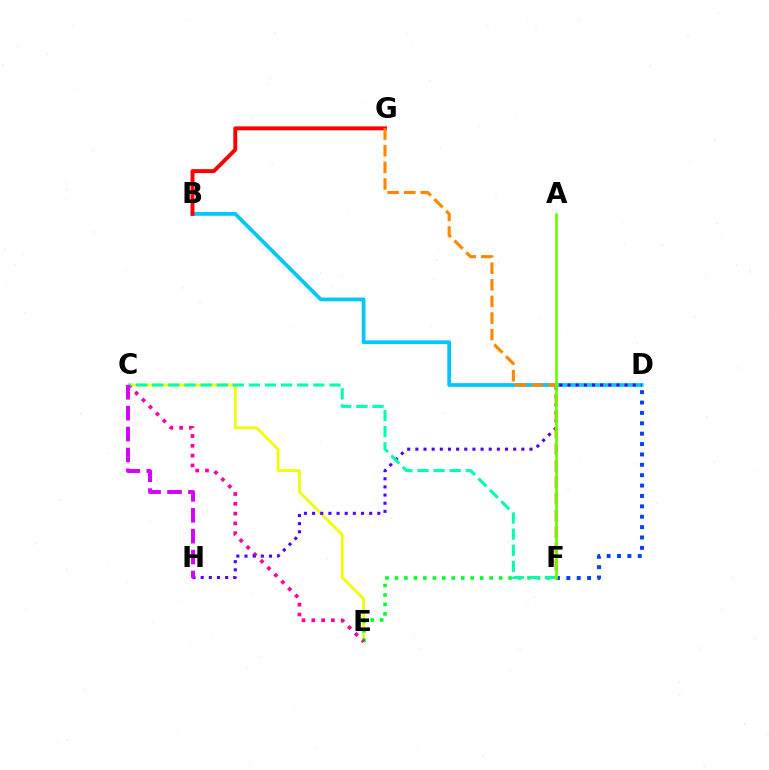{('D', 'F'): [{'color': '#003fff', 'line_style': 'dotted', 'thickness': 2.82}], ('C', 'E'): [{'color': '#eeff00', 'line_style': 'solid', 'thickness': 1.99}, {'color': '#ff00a0', 'line_style': 'dotted', 'thickness': 2.66}], ('B', 'D'): [{'color': '#00c7ff', 'line_style': 'solid', 'thickness': 2.69}], ('E', 'F'): [{'color': '#00ff27', 'line_style': 'dotted', 'thickness': 2.57}], ('B', 'G'): [{'color': '#ff0000', 'line_style': 'solid', 'thickness': 2.82}], ('D', 'H'): [{'color': '#4f00ff', 'line_style': 'dotted', 'thickness': 2.21}], ('C', 'F'): [{'color': '#00ffaf', 'line_style': 'dashed', 'thickness': 2.19}], ('F', 'G'): [{'color': '#ff8800', 'line_style': 'dashed', 'thickness': 2.26}], ('C', 'H'): [{'color': '#d600ff', 'line_style': 'dashed', 'thickness': 2.84}], ('A', 'F'): [{'color': '#66ff00', 'line_style': 'solid', 'thickness': 1.92}]}